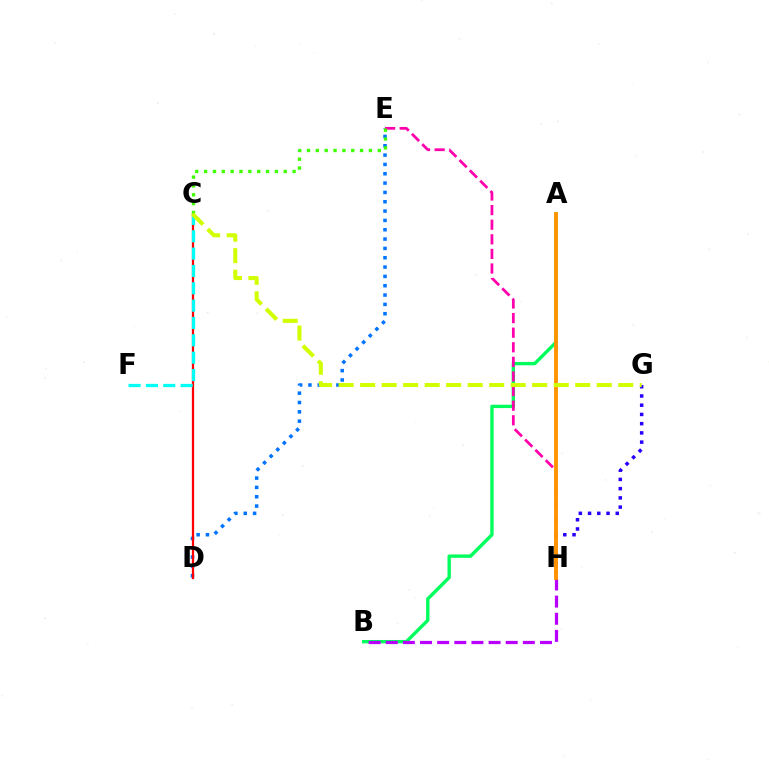{('D', 'E'): [{'color': '#0074ff', 'line_style': 'dotted', 'thickness': 2.54}], ('C', 'D'): [{'color': '#ff0000', 'line_style': 'solid', 'thickness': 1.62}], ('G', 'H'): [{'color': '#2500ff', 'line_style': 'dotted', 'thickness': 2.51}], ('A', 'B'): [{'color': '#00ff5c', 'line_style': 'solid', 'thickness': 2.42}], ('E', 'H'): [{'color': '#ff00ac', 'line_style': 'dashed', 'thickness': 1.98}], ('B', 'H'): [{'color': '#b900ff', 'line_style': 'dashed', 'thickness': 2.33}], ('A', 'H'): [{'color': '#ff9400', 'line_style': 'solid', 'thickness': 2.77}], ('C', 'F'): [{'color': '#00fff6', 'line_style': 'dashed', 'thickness': 2.36}], ('C', 'E'): [{'color': '#3dff00', 'line_style': 'dotted', 'thickness': 2.4}], ('C', 'G'): [{'color': '#d1ff00', 'line_style': 'dashed', 'thickness': 2.92}]}